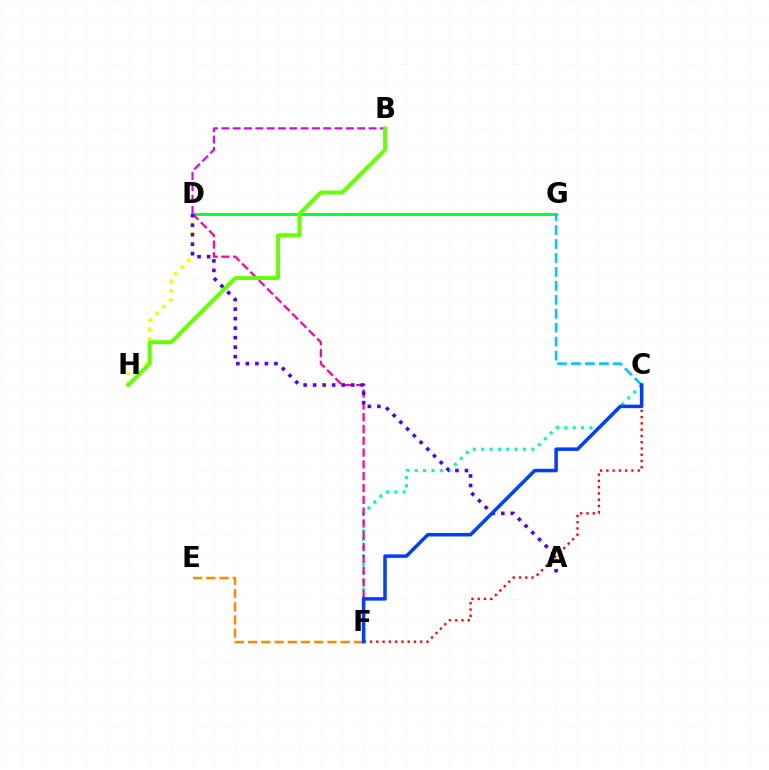{('D', 'H'): [{'color': '#eeff00', 'line_style': 'dotted', 'thickness': 2.56}], ('B', 'D'): [{'color': '#d600ff', 'line_style': 'dashed', 'thickness': 1.54}], ('D', 'G'): [{'color': '#00ff27', 'line_style': 'solid', 'thickness': 2.07}], ('C', 'F'): [{'color': '#00ffaf', 'line_style': 'dotted', 'thickness': 2.27}, {'color': '#ff0000', 'line_style': 'dotted', 'thickness': 1.7}, {'color': '#003fff', 'line_style': 'solid', 'thickness': 2.52}], ('D', 'F'): [{'color': '#ff00a0', 'line_style': 'dashed', 'thickness': 1.6}], ('C', 'G'): [{'color': '#00c7ff', 'line_style': 'dashed', 'thickness': 1.89}], ('A', 'D'): [{'color': '#4f00ff', 'line_style': 'dotted', 'thickness': 2.58}], ('E', 'F'): [{'color': '#ff8800', 'line_style': 'dashed', 'thickness': 1.8}], ('B', 'H'): [{'color': '#66ff00', 'line_style': 'solid', 'thickness': 2.83}]}